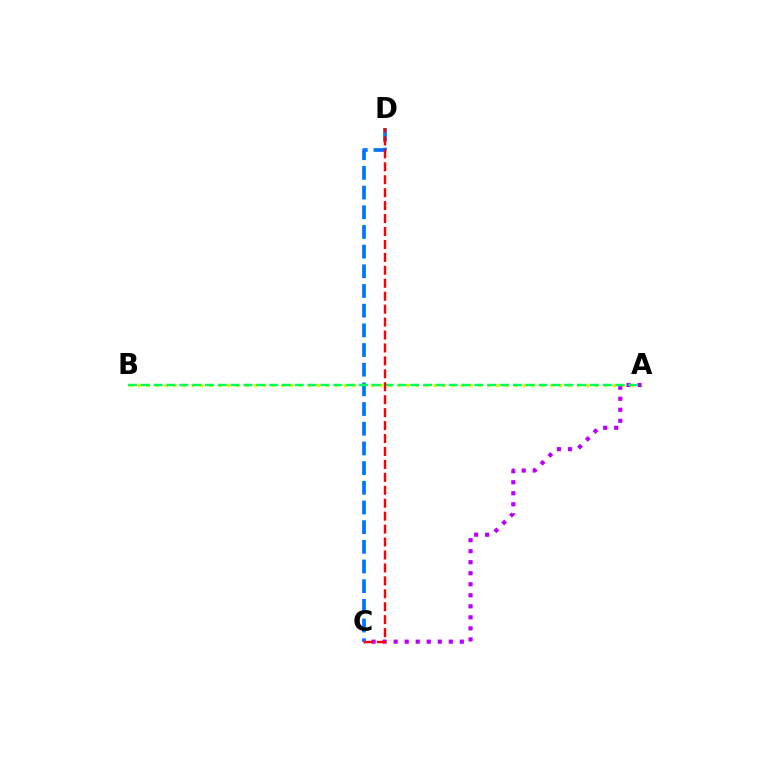{('A', 'B'): [{'color': '#d1ff00', 'line_style': 'dotted', 'thickness': 2.44}, {'color': '#00ff5c', 'line_style': 'dashed', 'thickness': 1.74}], ('A', 'C'): [{'color': '#b900ff', 'line_style': 'dotted', 'thickness': 3.0}], ('C', 'D'): [{'color': '#0074ff', 'line_style': 'dashed', 'thickness': 2.67}, {'color': '#ff0000', 'line_style': 'dashed', 'thickness': 1.76}]}